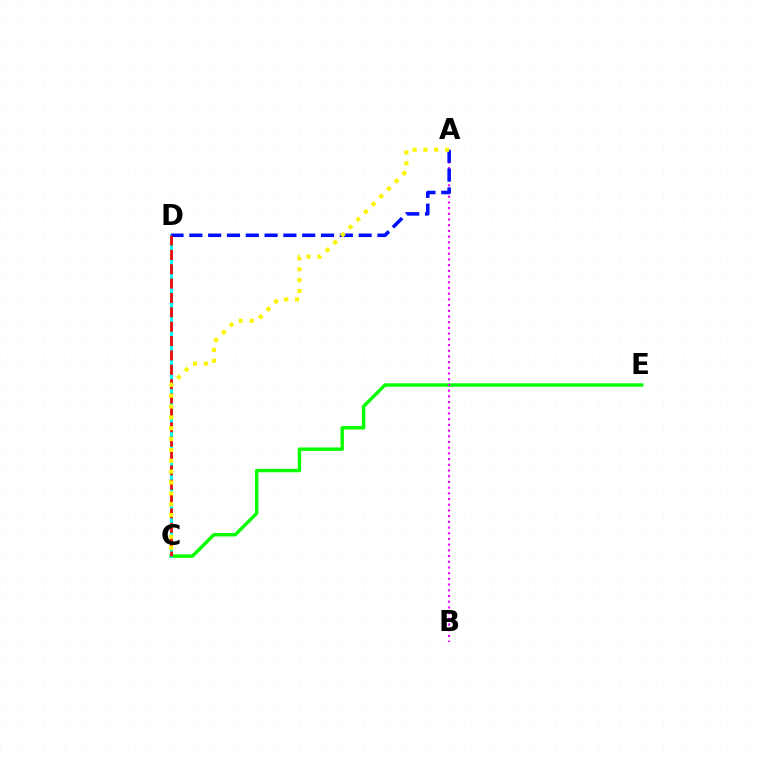{('C', 'E'): [{'color': '#08ff00', 'line_style': 'solid', 'thickness': 2.47}], ('C', 'D'): [{'color': '#00fff6', 'line_style': 'solid', 'thickness': 2.15}, {'color': '#ff0000', 'line_style': 'dashed', 'thickness': 1.95}], ('A', 'B'): [{'color': '#ee00ff', 'line_style': 'dotted', 'thickness': 1.55}], ('A', 'D'): [{'color': '#0010ff', 'line_style': 'dashed', 'thickness': 2.56}], ('A', 'C'): [{'color': '#fcf500', 'line_style': 'dotted', 'thickness': 2.95}]}